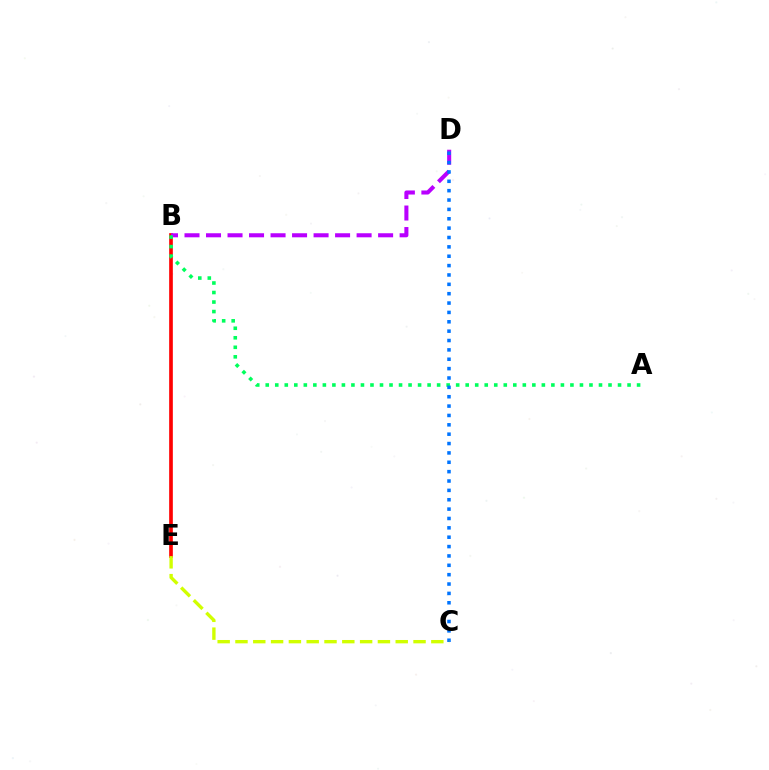{('B', 'E'): [{'color': '#ff0000', 'line_style': 'solid', 'thickness': 2.64}], ('B', 'D'): [{'color': '#b900ff', 'line_style': 'dashed', 'thickness': 2.92}], ('A', 'B'): [{'color': '#00ff5c', 'line_style': 'dotted', 'thickness': 2.59}], ('C', 'D'): [{'color': '#0074ff', 'line_style': 'dotted', 'thickness': 2.54}], ('C', 'E'): [{'color': '#d1ff00', 'line_style': 'dashed', 'thickness': 2.42}]}